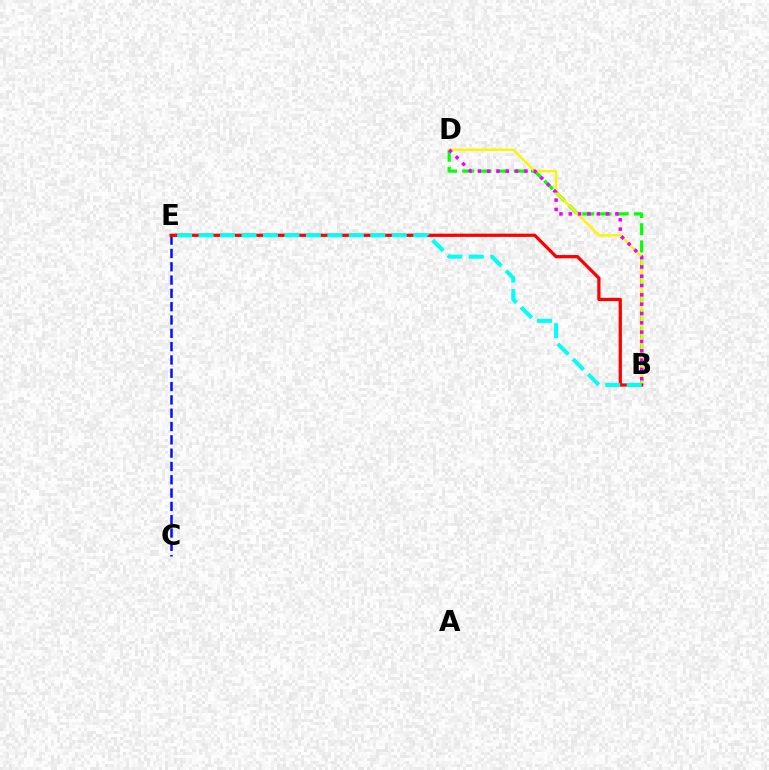{('B', 'D'): [{'color': '#08ff00', 'line_style': 'dashed', 'thickness': 2.34}, {'color': '#fcf500', 'line_style': 'solid', 'thickness': 1.74}, {'color': '#ee00ff', 'line_style': 'dotted', 'thickness': 2.53}], ('C', 'E'): [{'color': '#0010ff', 'line_style': 'dashed', 'thickness': 1.81}], ('B', 'E'): [{'color': '#ff0000', 'line_style': 'solid', 'thickness': 2.34}, {'color': '#00fff6', 'line_style': 'dashed', 'thickness': 2.92}]}